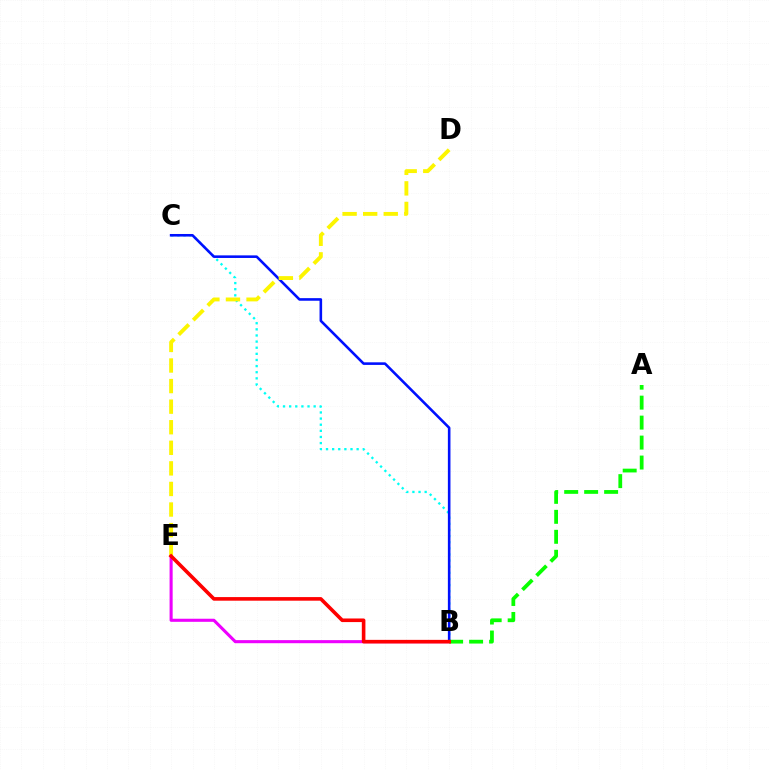{('B', 'E'): [{'color': '#ee00ff', 'line_style': 'solid', 'thickness': 2.22}, {'color': '#ff0000', 'line_style': 'solid', 'thickness': 2.6}], ('B', 'C'): [{'color': '#00fff6', 'line_style': 'dotted', 'thickness': 1.66}, {'color': '#0010ff', 'line_style': 'solid', 'thickness': 1.87}], ('A', 'B'): [{'color': '#08ff00', 'line_style': 'dashed', 'thickness': 2.71}], ('D', 'E'): [{'color': '#fcf500', 'line_style': 'dashed', 'thickness': 2.79}]}